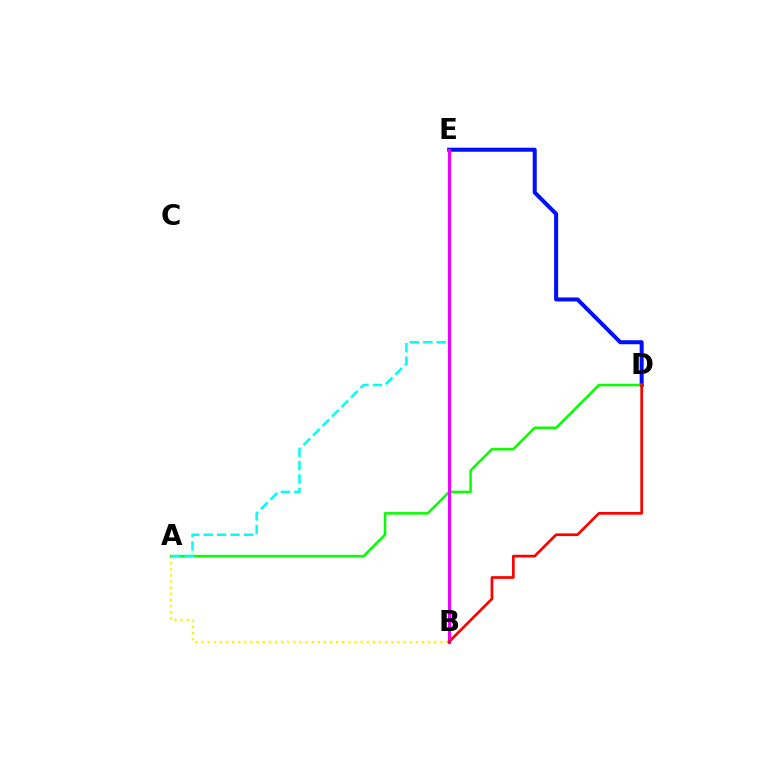{('A', 'B'): [{'color': '#fcf500', 'line_style': 'dotted', 'thickness': 1.66}], ('D', 'E'): [{'color': '#0010ff', 'line_style': 'solid', 'thickness': 2.9}], ('A', 'D'): [{'color': '#08ff00', 'line_style': 'solid', 'thickness': 1.84}], ('A', 'E'): [{'color': '#00fff6', 'line_style': 'dashed', 'thickness': 1.83}], ('B', 'E'): [{'color': '#ee00ff', 'line_style': 'solid', 'thickness': 2.25}], ('B', 'D'): [{'color': '#ff0000', 'line_style': 'solid', 'thickness': 1.95}]}